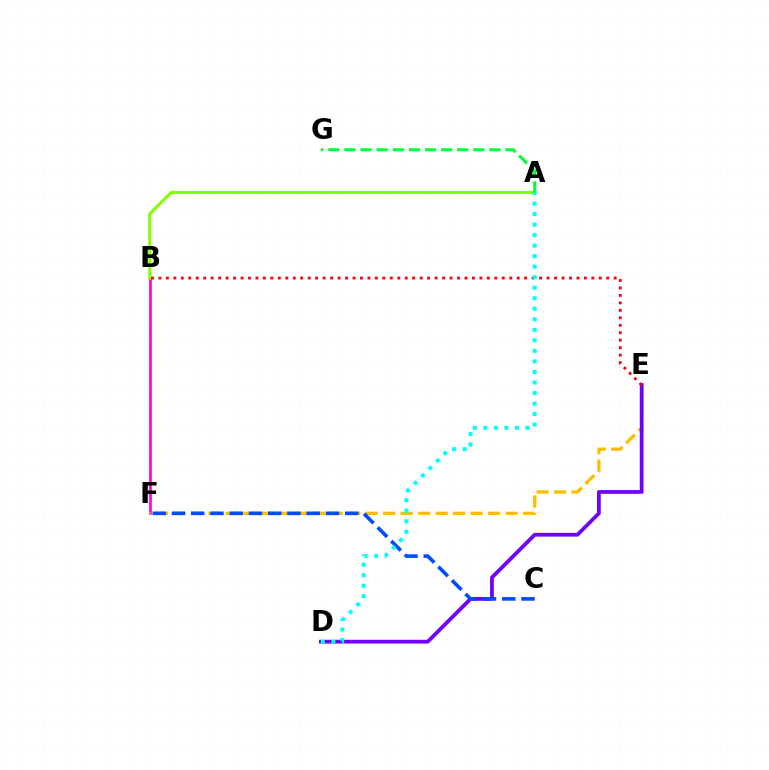{('B', 'F'): [{'color': '#ff00cf', 'line_style': 'solid', 'thickness': 1.9}], ('E', 'F'): [{'color': '#ffbd00', 'line_style': 'dashed', 'thickness': 2.37}], ('A', 'B'): [{'color': '#84ff00', 'line_style': 'solid', 'thickness': 2.2}], ('D', 'E'): [{'color': '#7200ff', 'line_style': 'solid', 'thickness': 2.71}], ('A', 'G'): [{'color': '#00ff39', 'line_style': 'dashed', 'thickness': 2.19}], ('C', 'F'): [{'color': '#004bff', 'line_style': 'dashed', 'thickness': 2.61}], ('B', 'E'): [{'color': '#ff0000', 'line_style': 'dotted', 'thickness': 2.03}], ('A', 'D'): [{'color': '#00fff6', 'line_style': 'dotted', 'thickness': 2.86}]}